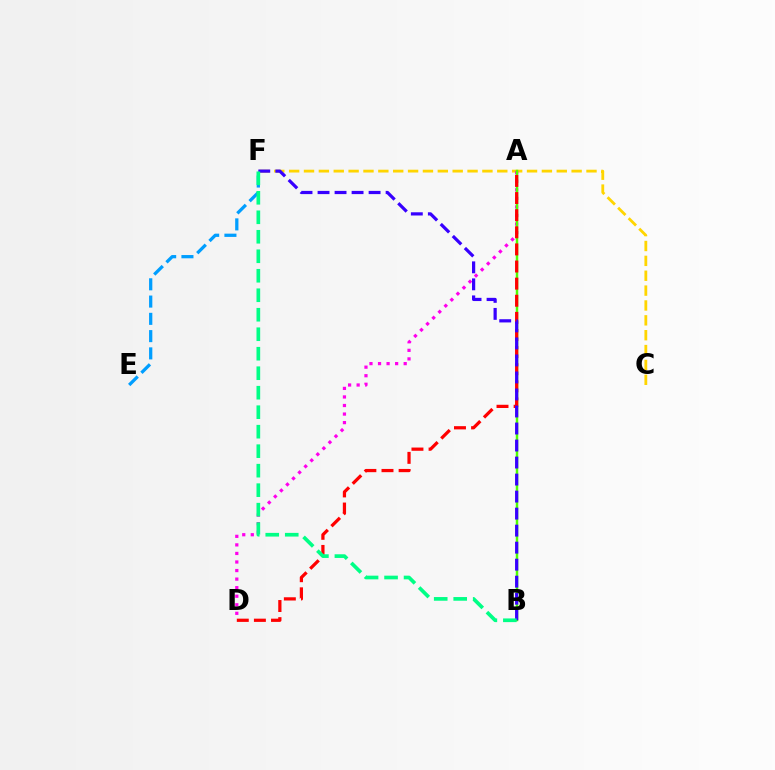{('C', 'F'): [{'color': '#ffd500', 'line_style': 'dashed', 'thickness': 2.02}], ('A', 'D'): [{'color': '#ff00ed', 'line_style': 'dotted', 'thickness': 2.32}, {'color': '#ff0000', 'line_style': 'dashed', 'thickness': 2.33}], ('A', 'B'): [{'color': '#4fff00', 'line_style': 'solid', 'thickness': 1.79}], ('E', 'F'): [{'color': '#009eff', 'line_style': 'dashed', 'thickness': 2.35}], ('B', 'F'): [{'color': '#3700ff', 'line_style': 'dashed', 'thickness': 2.31}, {'color': '#00ff86', 'line_style': 'dashed', 'thickness': 2.65}]}